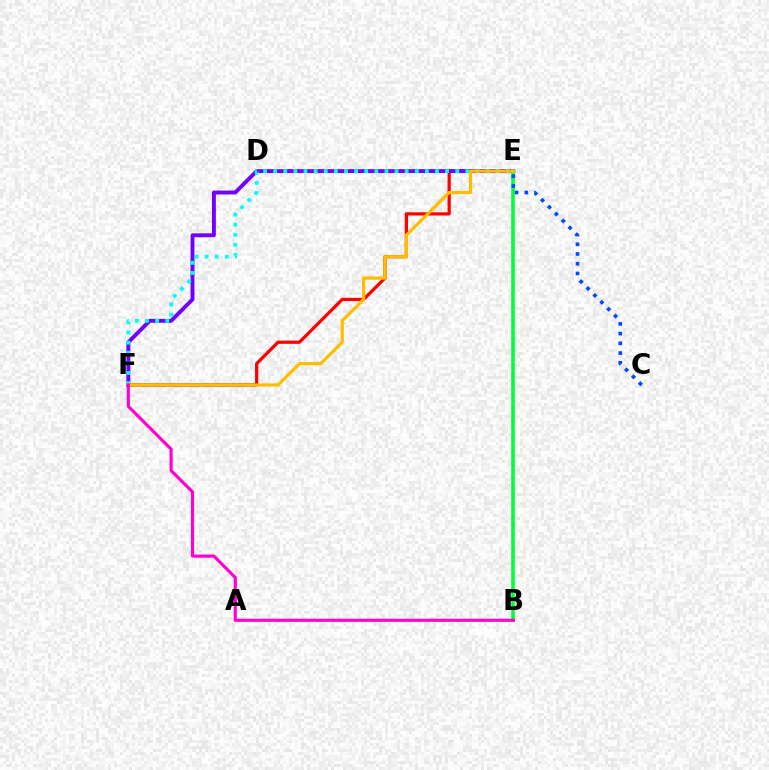{('D', 'E'): [{'color': '#84ff00', 'line_style': 'solid', 'thickness': 1.85}], ('E', 'F'): [{'color': '#ff0000', 'line_style': 'solid', 'thickness': 2.32}, {'color': '#7200ff', 'line_style': 'solid', 'thickness': 2.82}, {'color': '#00fff6', 'line_style': 'dotted', 'thickness': 2.75}, {'color': '#ffbd00', 'line_style': 'solid', 'thickness': 2.3}], ('B', 'E'): [{'color': '#00ff39', 'line_style': 'solid', 'thickness': 2.56}], ('C', 'E'): [{'color': '#004bff', 'line_style': 'dotted', 'thickness': 2.64}], ('B', 'F'): [{'color': '#ff00cf', 'line_style': 'solid', 'thickness': 2.25}]}